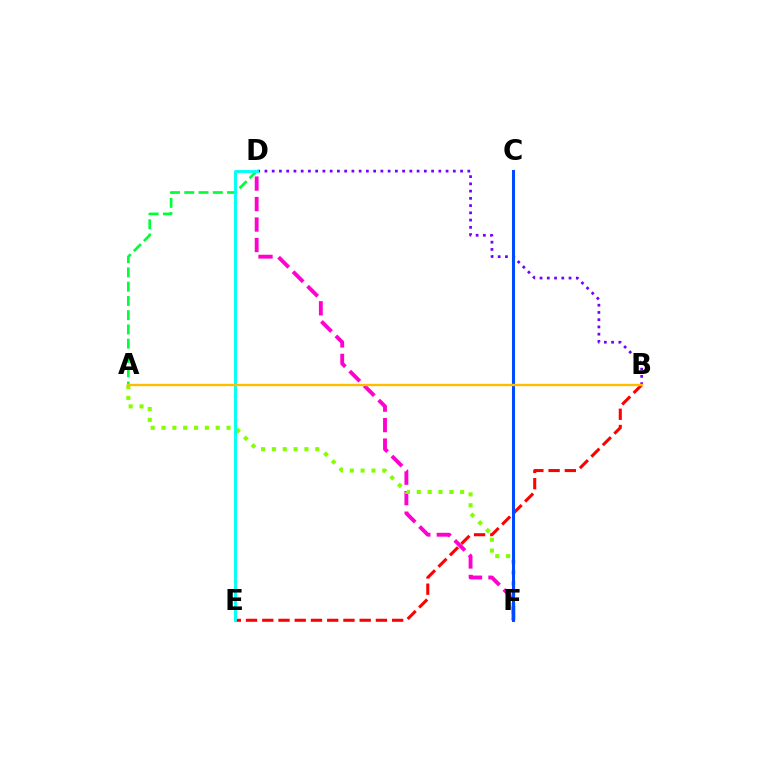{('D', 'F'): [{'color': '#ff00cf', 'line_style': 'dashed', 'thickness': 2.78}], ('B', 'E'): [{'color': '#ff0000', 'line_style': 'dashed', 'thickness': 2.21}], ('A', 'D'): [{'color': '#00ff39', 'line_style': 'dashed', 'thickness': 1.94}], ('B', 'D'): [{'color': '#7200ff', 'line_style': 'dotted', 'thickness': 1.97}], ('A', 'F'): [{'color': '#84ff00', 'line_style': 'dotted', 'thickness': 2.95}], ('C', 'F'): [{'color': '#004bff', 'line_style': 'solid', 'thickness': 2.2}], ('D', 'E'): [{'color': '#00fff6', 'line_style': 'solid', 'thickness': 2.09}], ('A', 'B'): [{'color': '#ffbd00', 'line_style': 'solid', 'thickness': 1.72}]}